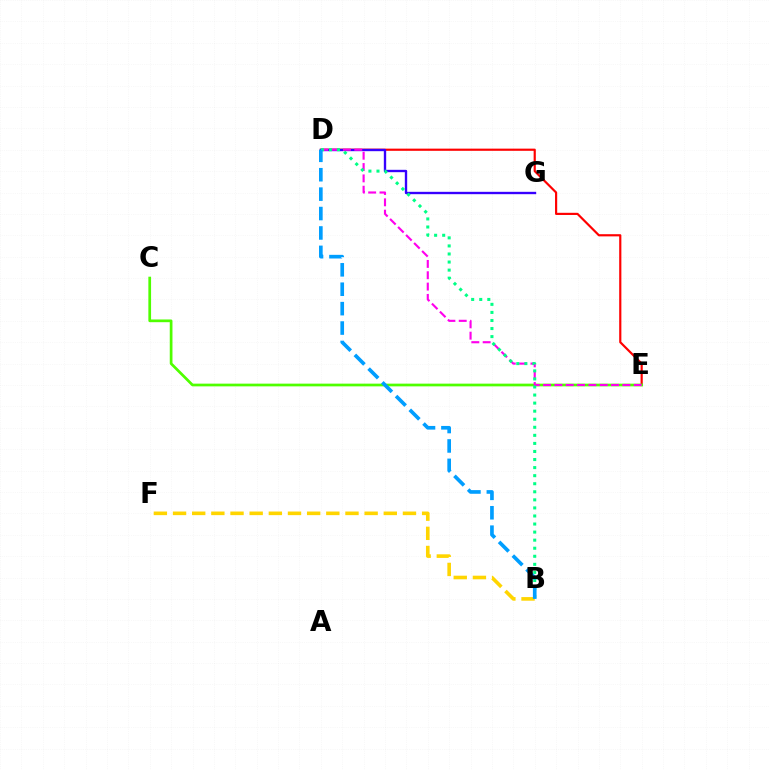{('D', 'E'): [{'color': '#ff0000', 'line_style': 'solid', 'thickness': 1.57}, {'color': '#ff00ed', 'line_style': 'dashed', 'thickness': 1.54}], ('D', 'G'): [{'color': '#3700ff', 'line_style': 'solid', 'thickness': 1.7}], ('C', 'E'): [{'color': '#4fff00', 'line_style': 'solid', 'thickness': 1.96}], ('B', 'F'): [{'color': '#ffd500', 'line_style': 'dashed', 'thickness': 2.6}], ('B', 'D'): [{'color': '#00ff86', 'line_style': 'dotted', 'thickness': 2.19}, {'color': '#009eff', 'line_style': 'dashed', 'thickness': 2.64}]}